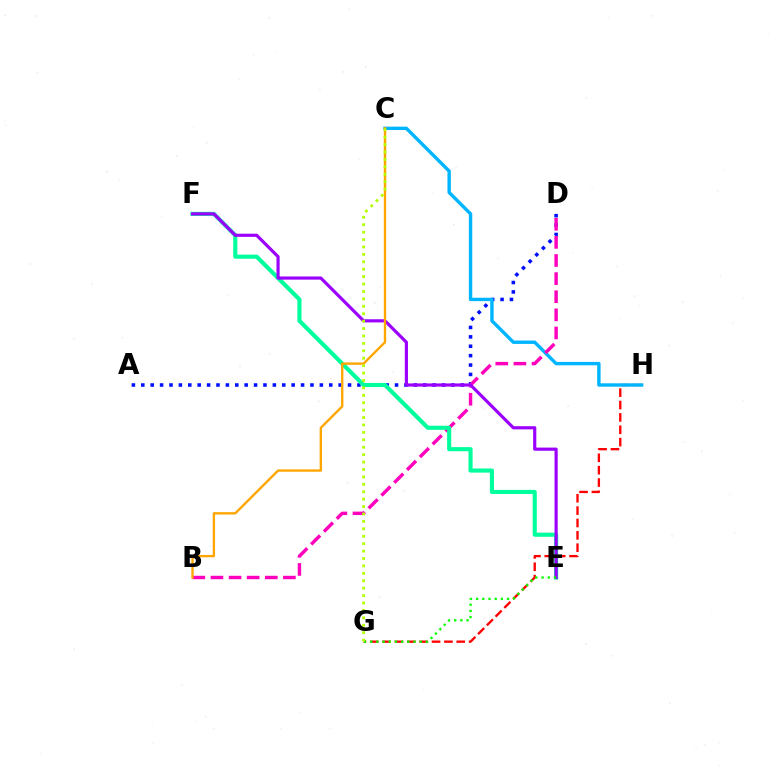{('A', 'D'): [{'color': '#0010ff', 'line_style': 'dotted', 'thickness': 2.55}], ('G', 'H'): [{'color': '#ff0000', 'line_style': 'dashed', 'thickness': 1.68}], ('C', 'H'): [{'color': '#00b5ff', 'line_style': 'solid', 'thickness': 2.44}], ('B', 'D'): [{'color': '#ff00bd', 'line_style': 'dashed', 'thickness': 2.46}], ('E', 'F'): [{'color': '#00ff9d', 'line_style': 'solid', 'thickness': 2.97}, {'color': '#9b00ff', 'line_style': 'solid', 'thickness': 2.28}], ('E', 'G'): [{'color': '#08ff00', 'line_style': 'dotted', 'thickness': 1.68}], ('B', 'C'): [{'color': '#ffa500', 'line_style': 'solid', 'thickness': 1.69}], ('C', 'G'): [{'color': '#b3ff00', 'line_style': 'dotted', 'thickness': 2.02}]}